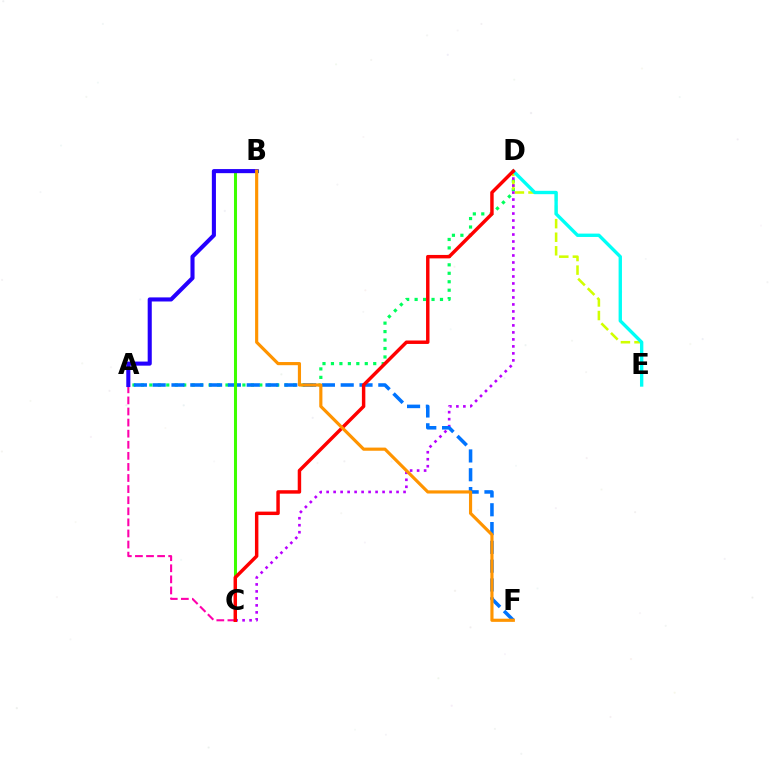{('A', 'C'): [{'color': '#ff00ac', 'line_style': 'dashed', 'thickness': 1.51}], ('A', 'D'): [{'color': '#00ff5c', 'line_style': 'dotted', 'thickness': 2.3}], ('D', 'E'): [{'color': '#d1ff00', 'line_style': 'dashed', 'thickness': 1.84}, {'color': '#00fff6', 'line_style': 'solid', 'thickness': 2.42}], ('C', 'D'): [{'color': '#b900ff', 'line_style': 'dotted', 'thickness': 1.9}, {'color': '#ff0000', 'line_style': 'solid', 'thickness': 2.48}], ('A', 'F'): [{'color': '#0074ff', 'line_style': 'dashed', 'thickness': 2.55}], ('B', 'C'): [{'color': '#3dff00', 'line_style': 'solid', 'thickness': 2.18}], ('A', 'B'): [{'color': '#2500ff', 'line_style': 'solid', 'thickness': 2.94}], ('B', 'F'): [{'color': '#ff9400', 'line_style': 'solid', 'thickness': 2.27}]}